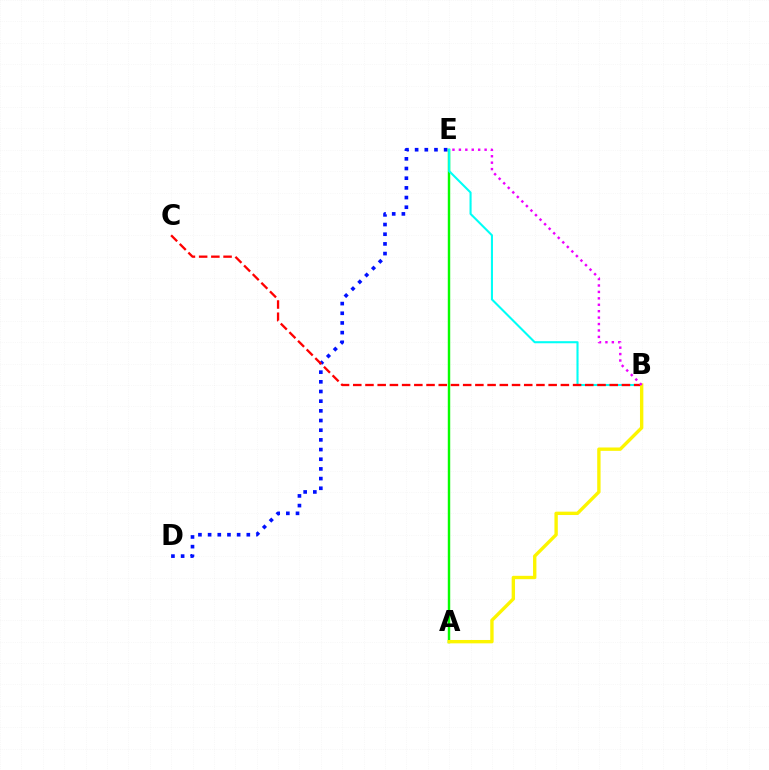{('D', 'E'): [{'color': '#0010ff', 'line_style': 'dotted', 'thickness': 2.63}], ('A', 'E'): [{'color': '#08ff00', 'line_style': 'solid', 'thickness': 1.75}], ('B', 'E'): [{'color': '#00fff6', 'line_style': 'solid', 'thickness': 1.5}, {'color': '#ee00ff', 'line_style': 'dotted', 'thickness': 1.75}], ('B', 'C'): [{'color': '#ff0000', 'line_style': 'dashed', 'thickness': 1.66}], ('A', 'B'): [{'color': '#fcf500', 'line_style': 'solid', 'thickness': 2.42}]}